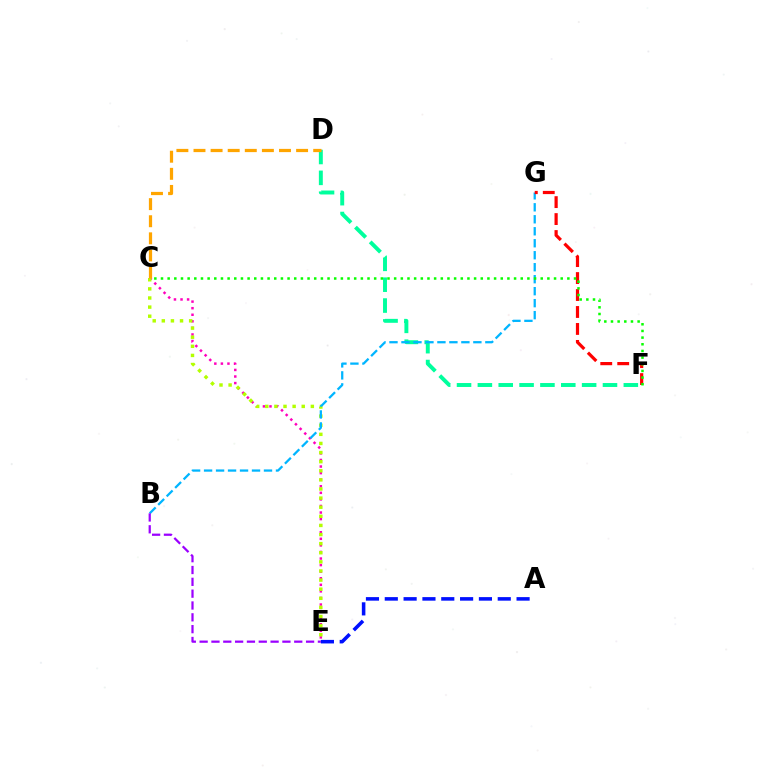{('D', 'F'): [{'color': '#00ff9d', 'line_style': 'dashed', 'thickness': 2.83}], ('C', 'E'): [{'color': '#ff00bd', 'line_style': 'dotted', 'thickness': 1.79}, {'color': '#b3ff00', 'line_style': 'dotted', 'thickness': 2.48}], ('C', 'D'): [{'color': '#ffa500', 'line_style': 'dashed', 'thickness': 2.32}], ('A', 'E'): [{'color': '#0010ff', 'line_style': 'dashed', 'thickness': 2.56}], ('B', 'G'): [{'color': '#00b5ff', 'line_style': 'dashed', 'thickness': 1.63}], ('F', 'G'): [{'color': '#ff0000', 'line_style': 'dashed', 'thickness': 2.3}], ('B', 'E'): [{'color': '#9b00ff', 'line_style': 'dashed', 'thickness': 1.61}], ('C', 'F'): [{'color': '#08ff00', 'line_style': 'dotted', 'thickness': 1.81}]}